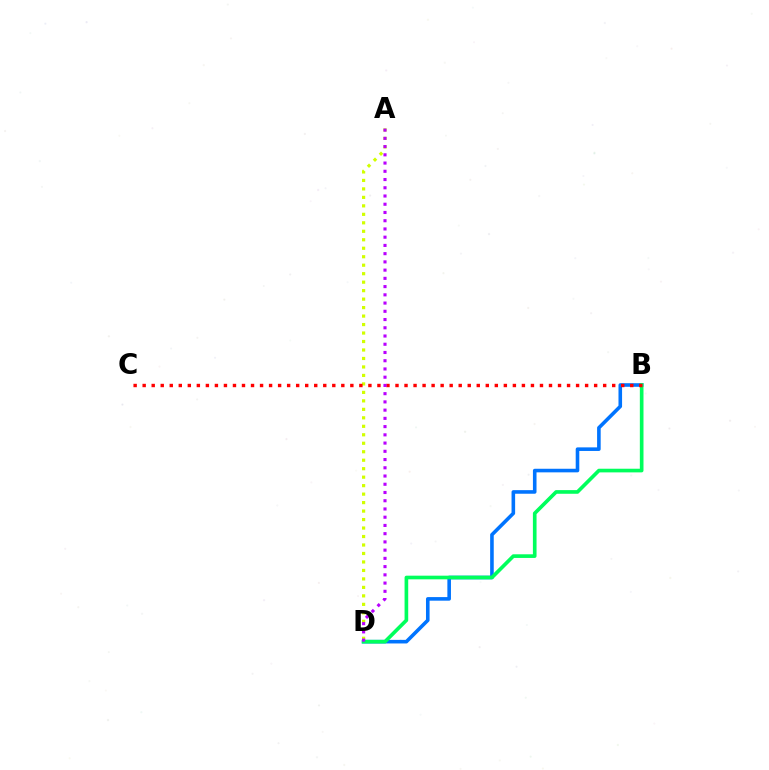{('A', 'D'): [{'color': '#d1ff00', 'line_style': 'dotted', 'thickness': 2.3}, {'color': '#b900ff', 'line_style': 'dotted', 'thickness': 2.24}], ('B', 'D'): [{'color': '#0074ff', 'line_style': 'solid', 'thickness': 2.58}, {'color': '#00ff5c', 'line_style': 'solid', 'thickness': 2.63}], ('B', 'C'): [{'color': '#ff0000', 'line_style': 'dotted', 'thickness': 2.45}]}